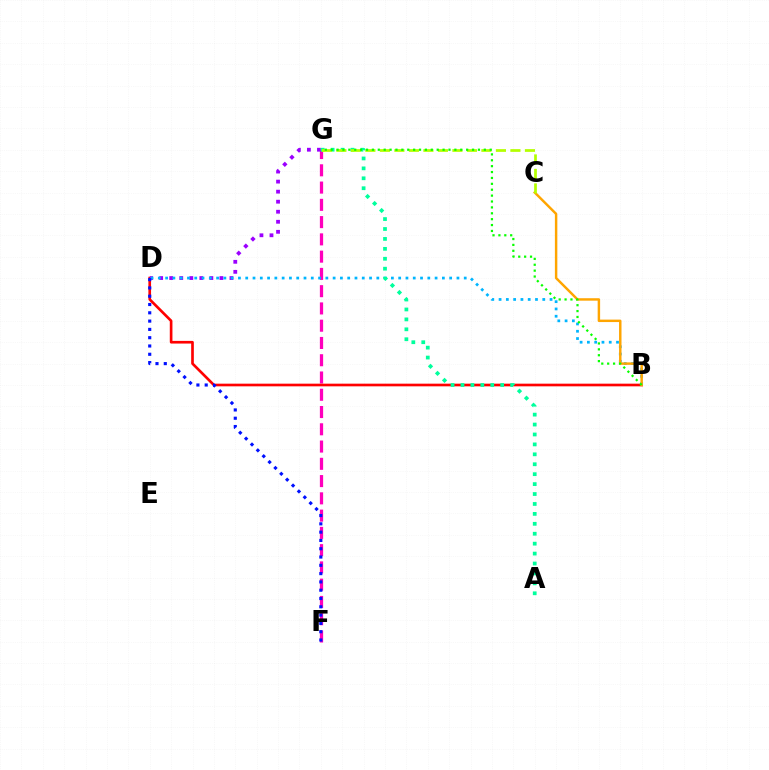{('F', 'G'): [{'color': '#ff00bd', 'line_style': 'dashed', 'thickness': 2.35}], ('B', 'D'): [{'color': '#ff0000', 'line_style': 'solid', 'thickness': 1.92}, {'color': '#00b5ff', 'line_style': 'dotted', 'thickness': 1.98}], ('D', 'G'): [{'color': '#9b00ff', 'line_style': 'dotted', 'thickness': 2.73}], ('B', 'C'): [{'color': '#ffa500', 'line_style': 'solid', 'thickness': 1.76}], ('A', 'G'): [{'color': '#00ff9d', 'line_style': 'dotted', 'thickness': 2.7}], ('D', 'F'): [{'color': '#0010ff', 'line_style': 'dotted', 'thickness': 2.25}], ('C', 'G'): [{'color': '#b3ff00', 'line_style': 'dashed', 'thickness': 1.97}], ('B', 'G'): [{'color': '#08ff00', 'line_style': 'dotted', 'thickness': 1.6}]}